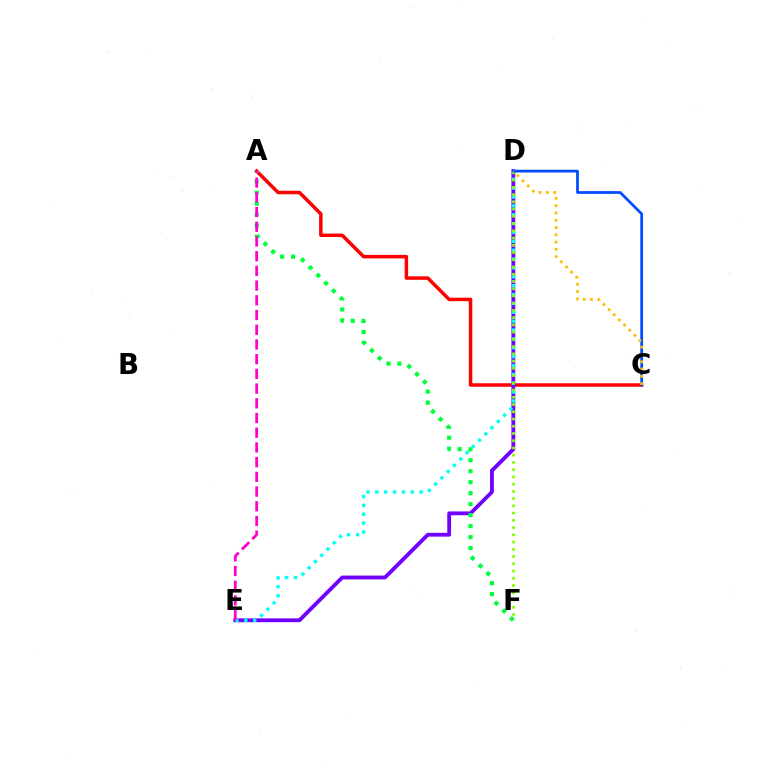{('A', 'C'): [{'color': '#ff0000', 'line_style': 'solid', 'thickness': 2.51}], ('D', 'E'): [{'color': '#7200ff', 'line_style': 'solid', 'thickness': 2.75}, {'color': '#00fff6', 'line_style': 'dotted', 'thickness': 2.41}], ('A', 'F'): [{'color': '#00ff39', 'line_style': 'dotted', 'thickness': 2.98}], ('A', 'E'): [{'color': '#ff00cf', 'line_style': 'dashed', 'thickness': 2.0}], ('D', 'F'): [{'color': '#84ff00', 'line_style': 'dotted', 'thickness': 1.97}], ('C', 'D'): [{'color': '#004bff', 'line_style': 'solid', 'thickness': 1.98}, {'color': '#ffbd00', 'line_style': 'dotted', 'thickness': 1.98}]}